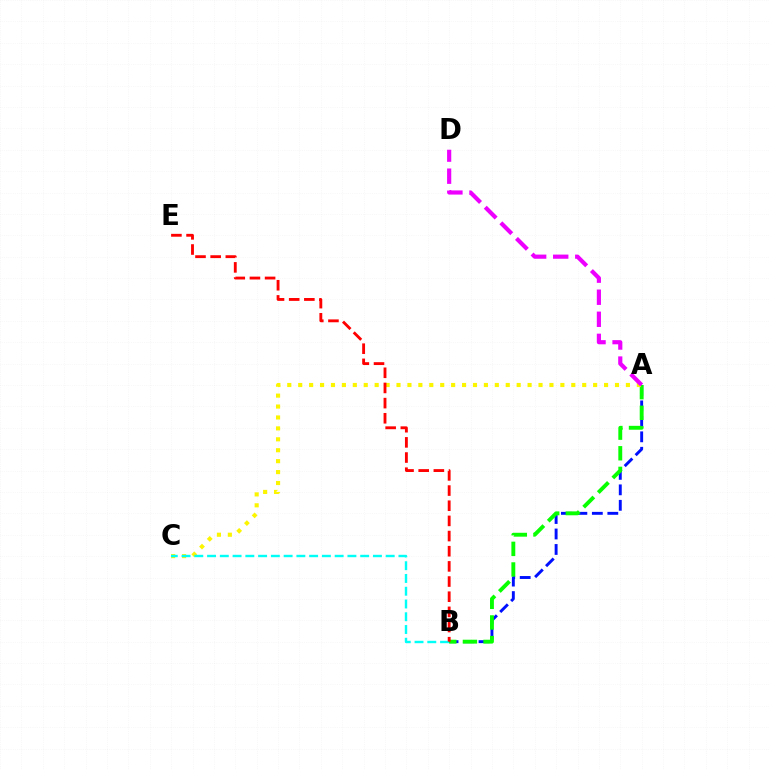{('A', 'B'): [{'color': '#0010ff', 'line_style': 'dashed', 'thickness': 2.1}, {'color': '#08ff00', 'line_style': 'dashed', 'thickness': 2.8}], ('A', 'C'): [{'color': '#fcf500', 'line_style': 'dotted', 'thickness': 2.97}], ('B', 'C'): [{'color': '#00fff6', 'line_style': 'dashed', 'thickness': 1.73}], ('A', 'D'): [{'color': '#ee00ff', 'line_style': 'dashed', 'thickness': 3.0}], ('B', 'E'): [{'color': '#ff0000', 'line_style': 'dashed', 'thickness': 2.06}]}